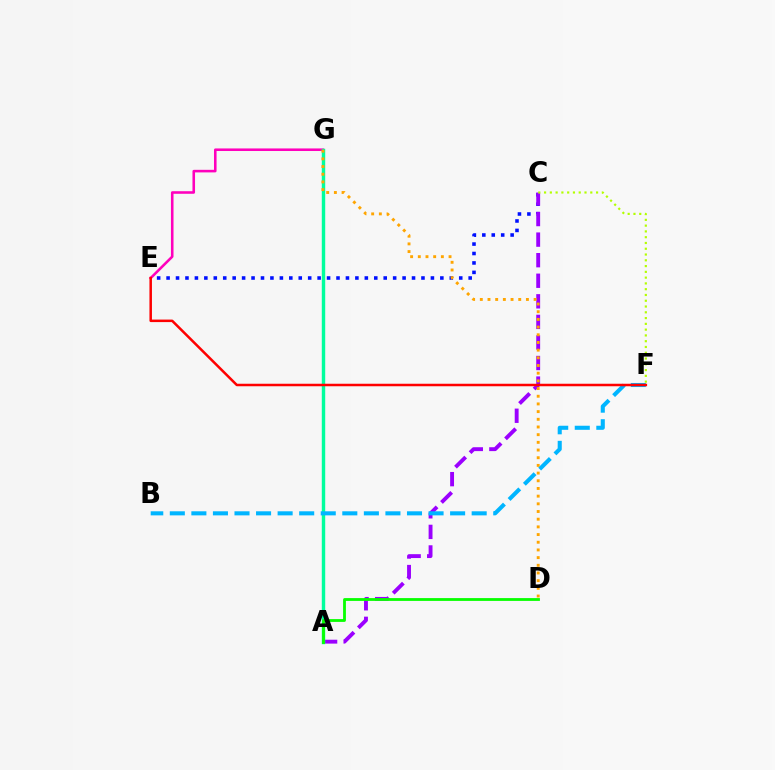{('C', 'E'): [{'color': '#0010ff', 'line_style': 'dotted', 'thickness': 2.56}], ('A', 'C'): [{'color': '#9b00ff', 'line_style': 'dashed', 'thickness': 2.79}], ('C', 'F'): [{'color': '#b3ff00', 'line_style': 'dotted', 'thickness': 1.57}], ('E', 'G'): [{'color': '#ff00bd', 'line_style': 'solid', 'thickness': 1.85}], ('A', 'G'): [{'color': '#00ff9d', 'line_style': 'solid', 'thickness': 2.46}], ('D', 'G'): [{'color': '#ffa500', 'line_style': 'dotted', 'thickness': 2.09}], ('B', 'F'): [{'color': '#00b5ff', 'line_style': 'dashed', 'thickness': 2.93}], ('A', 'D'): [{'color': '#08ff00', 'line_style': 'solid', 'thickness': 2.02}], ('E', 'F'): [{'color': '#ff0000', 'line_style': 'solid', 'thickness': 1.81}]}